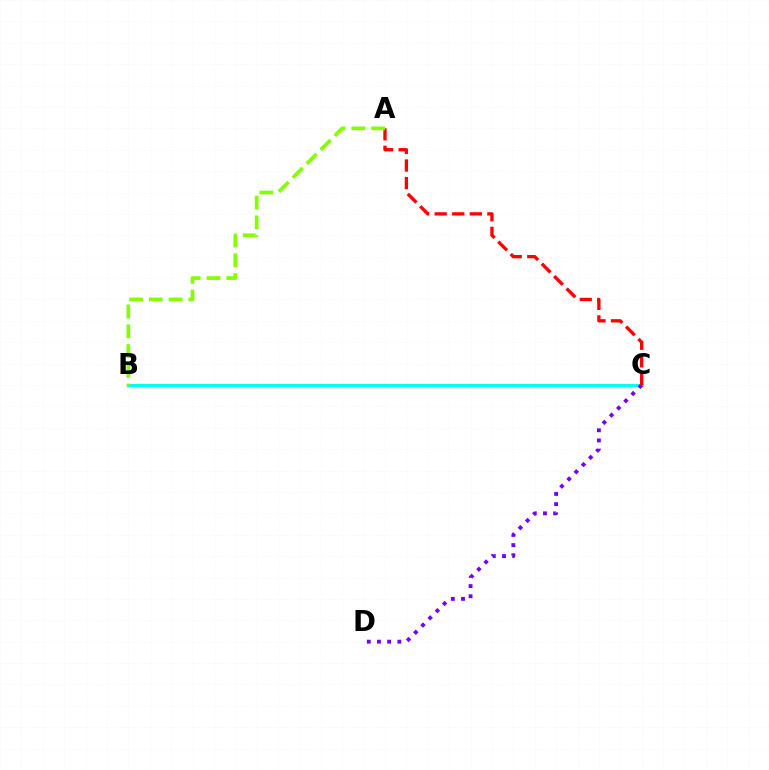{('B', 'C'): [{'color': '#00fff6', 'line_style': 'solid', 'thickness': 2.23}], ('C', 'D'): [{'color': '#7200ff', 'line_style': 'dotted', 'thickness': 2.76}], ('A', 'C'): [{'color': '#ff0000', 'line_style': 'dashed', 'thickness': 2.38}], ('A', 'B'): [{'color': '#84ff00', 'line_style': 'dashed', 'thickness': 2.69}]}